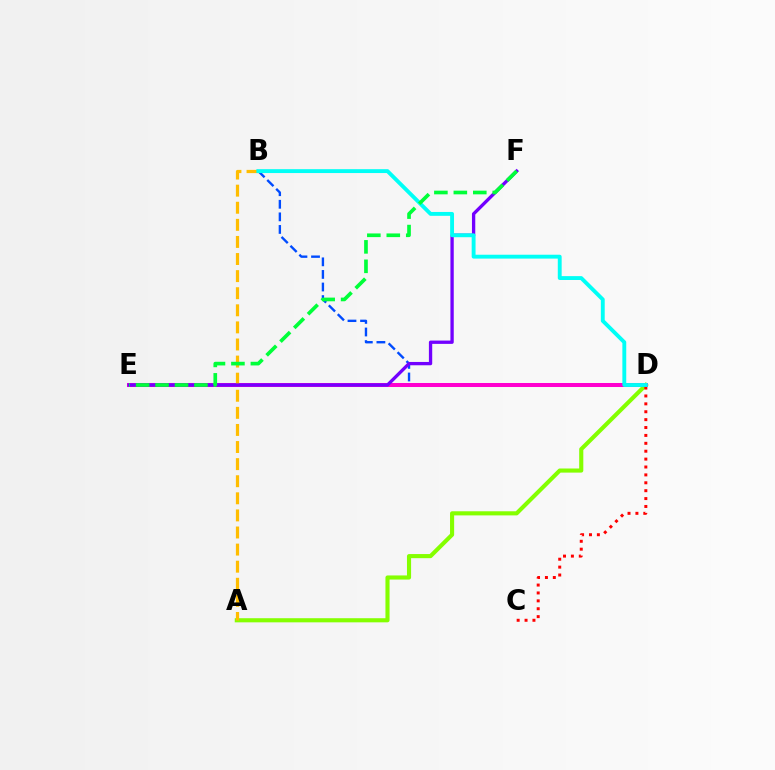{('A', 'D'): [{'color': '#84ff00', 'line_style': 'solid', 'thickness': 2.96}], ('B', 'D'): [{'color': '#004bff', 'line_style': 'dashed', 'thickness': 1.71}, {'color': '#00fff6', 'line_style': 'solid', 'thickness': 2.79}], ('D', 'E'): [{'color': '#ff00cf', 'line_style': 'solid', 'thickness': 2.89}], ('A', 'B'): [{'color': '#ffbd00', 'line_style': 'dashed', 'thickness': 2.32}], ('E', 'F'): [{'color': '#7200ff', 'line_style': 'solid', 'thickness': 2.39}, {'color': '#00ff39', 'line_style': 'dashed', 'thickness': 2.64}], ('C', 'D'): [{'color': '#ff0000', 'line_style': 'dotted', 'thickness': 2.14}]}